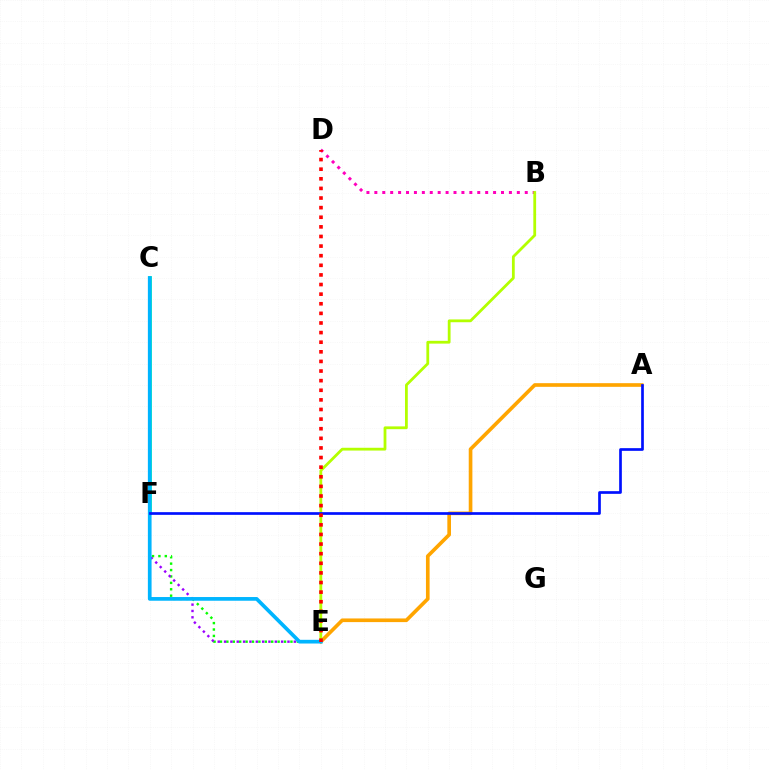{('B', 'D'): [{'color': '#ff00bd', 'line_style': 'dotted', 'thickness': 2.15}], ('A', 'E'): [{'color': '#ffa500', 'line_style': 'solid', 'thickness': 2.63}], ('E', 'F'): [{'color': '#08ff00', 'line_style': 'dotted', 'thickness': 1.74}, {'color': '#9b00ff', 'line_style': 'dotted', 'thickness': 1.72}], ('C', 'F'): [{'color': '#00ff9d', 'line_style': 'solid', 'thickness': 2.7}], ('B', 'E'): [{'color': '#b3ff00', 'line_style': 'solid', 'thickness': 2.01}], ('C', 'E'): [{'color': '#00b5ff', 'line_style': 'solid', 'thickness': 2.67}], ('A', 'F'): [{'color': '#0010ff', 'line_style': 'solid', 'thickness': 1.94}], ('D', 'E'): [{'color': '#ff0000', 'line_style': 'dotted', 'thickness': 2.61}]}